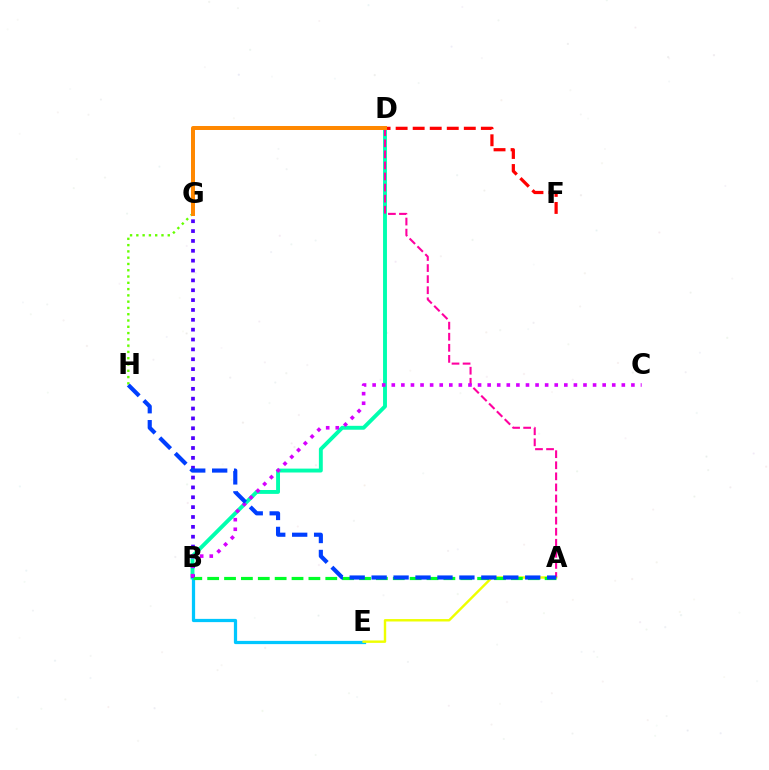{('G', 'H'): [{'color': '#66ff00', 'line_style': 'dotted', 'thickness': 1.71}], ('D', 'F'): [{'color': '#ff0000', 'line_style': 'dashed', 'thickness': 2.32}], ('B', 'D'): [{'color': '#00ffaf', 'line_style': 'solid', 'thickness': 2.81}], ('B', 'E'): [{'color': '#00c7ff', 'line_style': 'solid', 'thickness': 2.33}], ('B', 'G'): [{'color': '#4f00ff', 'line_style': 'dotted', 'thickness': 2.68}], ('A', 'E'): [{'color': '#eeff00', 'line_style': 'solid', 'thickness': 1.74}], ('A', 'D'): [{'color': '#ff00a0', 'line_style': 'dashed', 'thickness': 1.5}], ('D', 'G'): [{'color': '#ff8800', 'line_style': 'solid', 'thickness': 2.87}], ('A', 'B'): [{'color': '#00ff27', 'line_style': 'dashed', 'thickness': 2.29}], ('B', 'C'): [{'color': '#d600ff', 'line_style': 'dotted', 'thickness': 2.6}], ('A', 'H'): [{'color': '#003fff', 'line_style': 'dashed', 'thickness': 2.98}]}